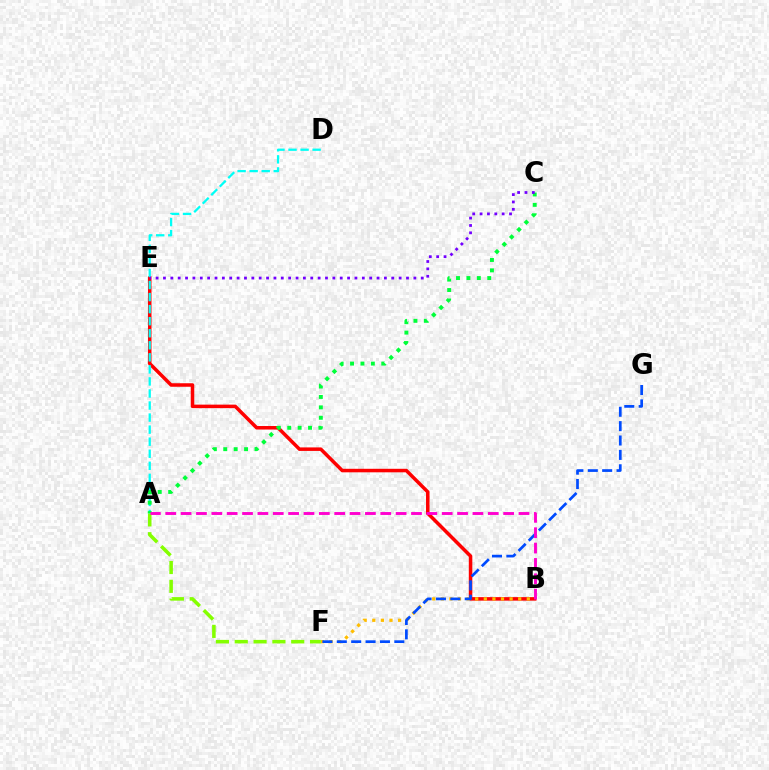{('B', 'E'): [{'color': '#ff0000', 'line_style': 'solid', 'thickness': 2.53}], ('B', 'F'): [{'color': '#ffbd00', 'line_style': 'dotted', 'thickness': 2.34}], ('F', 'G'): [{'color': '#004bff', 'line_style': 'dashed', 'thickness': 1.95}], ('A', 'F'): [{'color': '#84ff00', 'line_style': 'dashed', 'thickness': 2.56}], ('A', 'D'): [{'color': '#00fff6', 'line_style': 'dashed', 'thickness': 1.64}], ('A', 'C'): [{'color': '#00ff39', 'line_style': 'dotted', 'thickness': 2.83}], ('C', 'E'): [{'color': '#7200ff', 'line_style': 'dotted', 'thickness': 2.0}], ('A', 'B'): [{'color': '#ff00cf', 'line_style': 'dashed', 'thickness': 2.09}]}